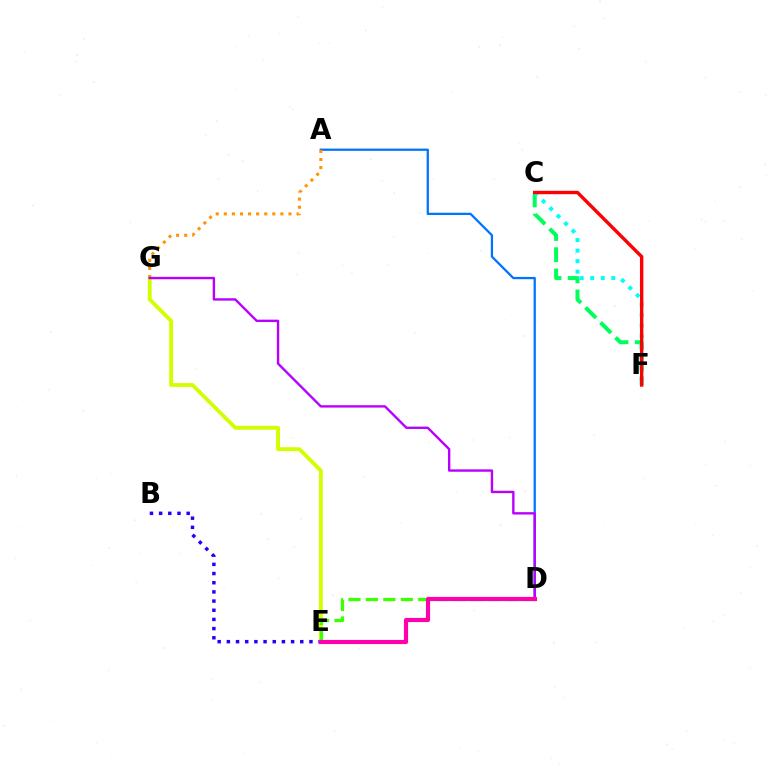{('A', 'D'): [{'color': '#0074ff', 'line_style': 'solid', 'thickness': 1.64}], ('E', 'G'): [{'color': '#d1ff00', 'line_style': 'solid', 'thickness': 2.78}], ('B', 'E'): [{'color': '#2500ff', 'line_style': 'dotted', 'thickness': 2.49}], ('A', 'G'): [{'color': '#ff9400', 'line_style': 'dotted', 'thickness': 2.2}], ('C', 'F'): [{'color': '#00ff5c', 'line_style': 'dashed', 'thickness': 2.88}, {'color': '#00fff6', 'line_style': 'dotted', 'thickness': 2.87}, {'color': '#ff0000', 'line_style': 'solid', 'thickness': 2.44}], ('D', 'E'): [{'color': '#3dff00', 'line_style': 'dashed', 'thickness': 2.37}, {'color': '#ff00ac', 'line_style': 'solid', 'thickness': 2.99}], ('D', 'G'): [{'color': '#b900ff', 'line_style': 'solid', 'thickness': 1.71}]}